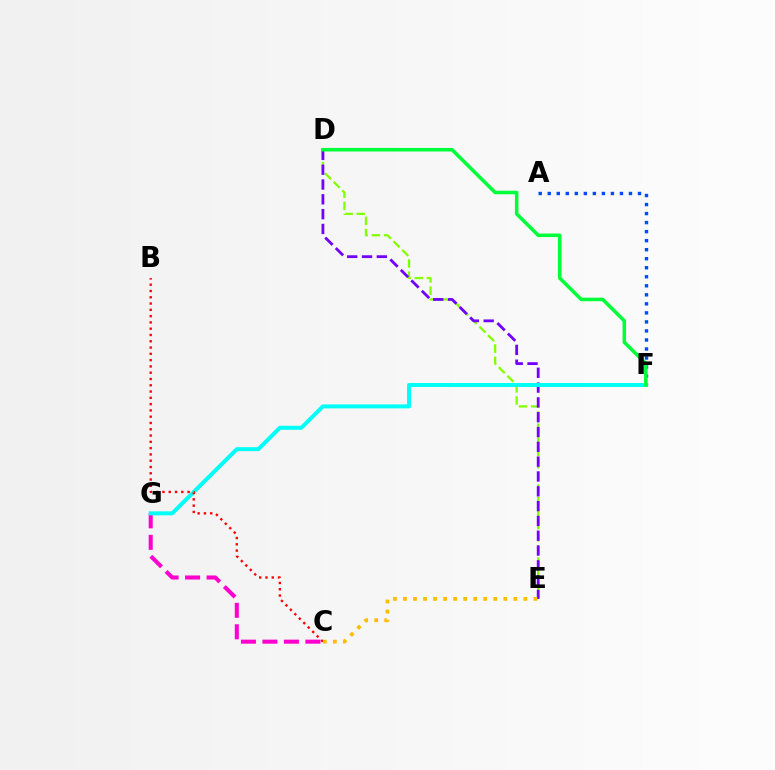{('C', 'G'): [{'color': '#ff00cf', 'line_style': 'dashed', 'thickness': 2.92}], ('A', 'F'): [{'color': '#004bff', 'line_style': 'dotted', 'thickness': 2.45}], ('D', 'E'): [{'color': '#84ff00', 'line_style': 'dashed', 'thickness': 1.65}, {'color': '#7200ff', 'line_style': 'dashed', 'thickness': 2.01}], ('F', 'G'): [{'color': '#00fff6', 'line_style': 'solid', 'thickness': 2.87}], ('B', 'C'): [{'color': '#ff0000', 'line_style': 'dotted', 'thickness': 1.71}], ('C', 'E'): [{'color': '#ffbd00', 'line_style': 'dotted', 'thickness': 2.73}], ('D', 'F'): [{'color': '#00ff39', 'line_style': 'solid', 'thickness': 2.55}]}